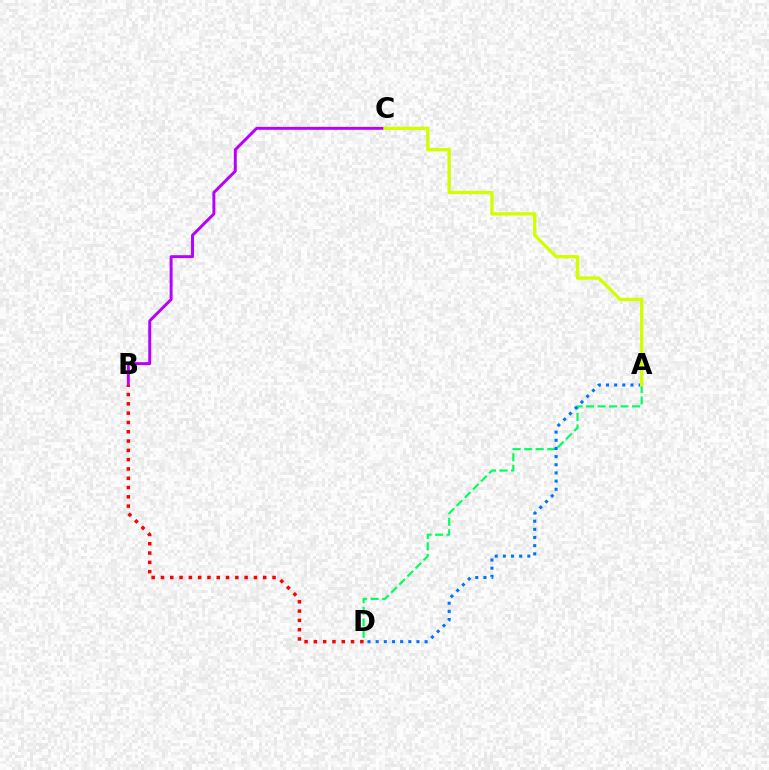{('A', 'D'): [{'color': '#00ff5c', 'line_style': 'dashed', 'thickness': 1.56}, {'color': '#0074ff', 'line_style': 'dotted', 'thickness': 2.22}], ('B', 'C'): [{'color': '#b900ff', 'line_style': 'solid', 'thickness': 2.13}], ('B', 'D'): [{'color': '#ff0000', 'line_style': 'dotted', 'thickness': 2.53}], ('A', 'C'): [{'color': '#d1ff00', 'line_style': 'solid', 'thickness': 2.4}]}